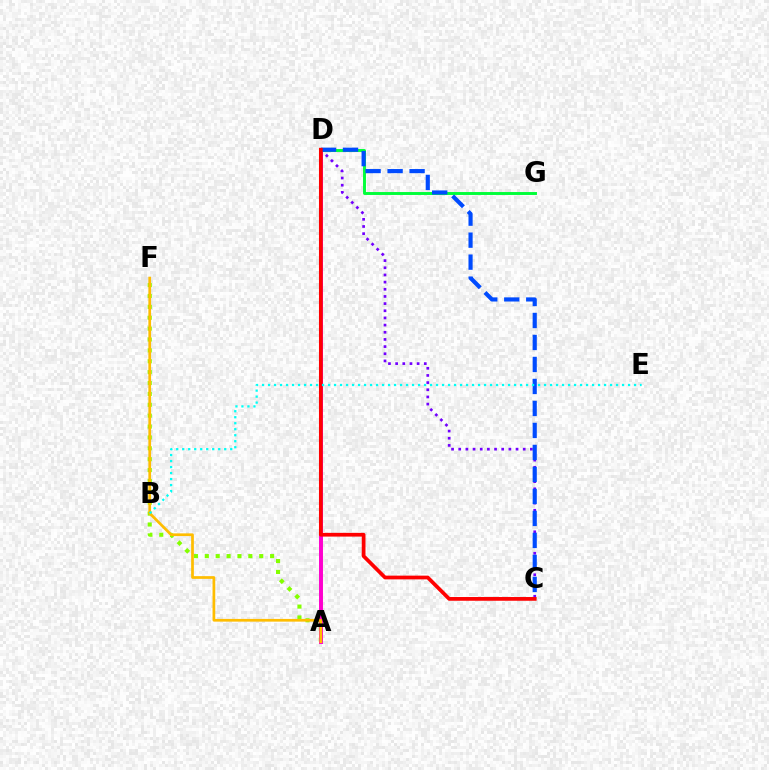{('A', 'F'): [{'color': '#84ff00', 'line_style': 'dotted', 'thickness': 2.96}, {'color': '#ffbd00', 'line_style': 'solid', 'thickness': 1.95}], ('D', 'G'): [{'color': '#00ff39', 'line_style': 'solid', 'thickness': 2.11}], ('A', 'D'): [{'color': '#ff00cf', 'line_style': 'solid', 'thickness': 2.84}], ('C', 'D'): [{'color': '#7200ff', 'line_style': 'dotted', 'thickness': 1.95}, {'color': '#004bff', 'line_style': 'dashed', 'thickness': 2.99}, {'color': '#ff0000', 'line_style': 'solid', 'thickness': 2.69}], ('B', 'E'): [{'color': '#00fff6', 'line_style': 'dotted', 'thickness': 1.63}]}